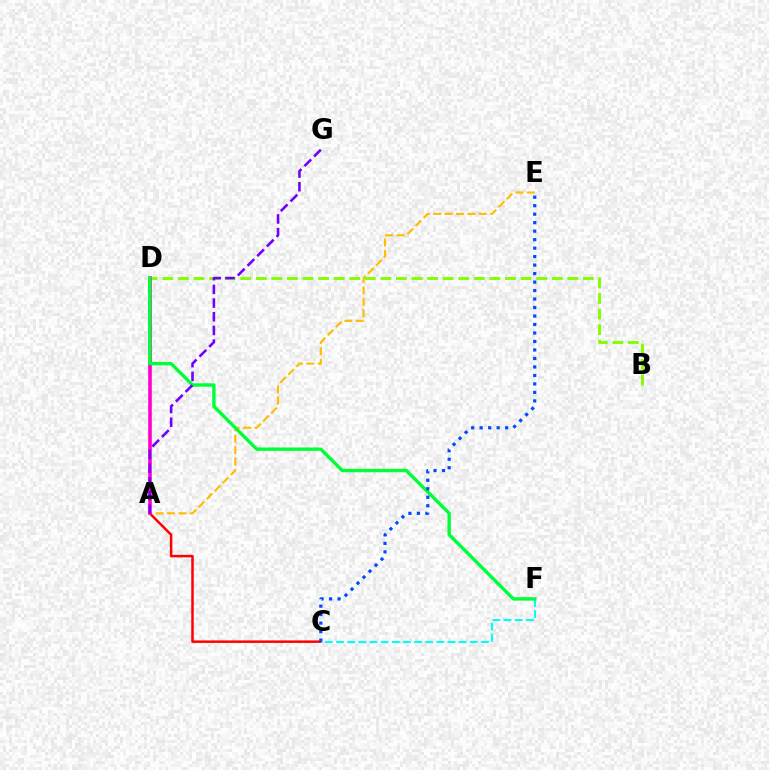{('A', 'E'): [{'color': '#ffbd00', 'line_style': 'dashed', 'thickness': 1.55}], ('A', 'C'): [{'color': '#ff0000', 'line_style': 'solid', 'thickness': 1.8}], ('B', 'D'): [{'color': '#84ff00', 'line_style': 'dashed', 'thickness': 2.12}], ('C', 'F'): [{'color': '#00fff6', 'line_style': 'dashed', 'thickness': 1.51}], ('A', 'D'): [{'color': '#ff00cf', 'line_style': 'solid', 'thickness': 2.59}], ('D', 'F'): [{'color': '#00ff39', 'line_style': 'solid', 'thickness': 2.44}], ('C', 'E'): [{'color': '#004bff', 'line_style': 'dotted', 'thickness': 2.31}], ('A', 'G'): [{'color': '#7200ff', 'line_style': 'dashed', 'thickness': 1.86}]}